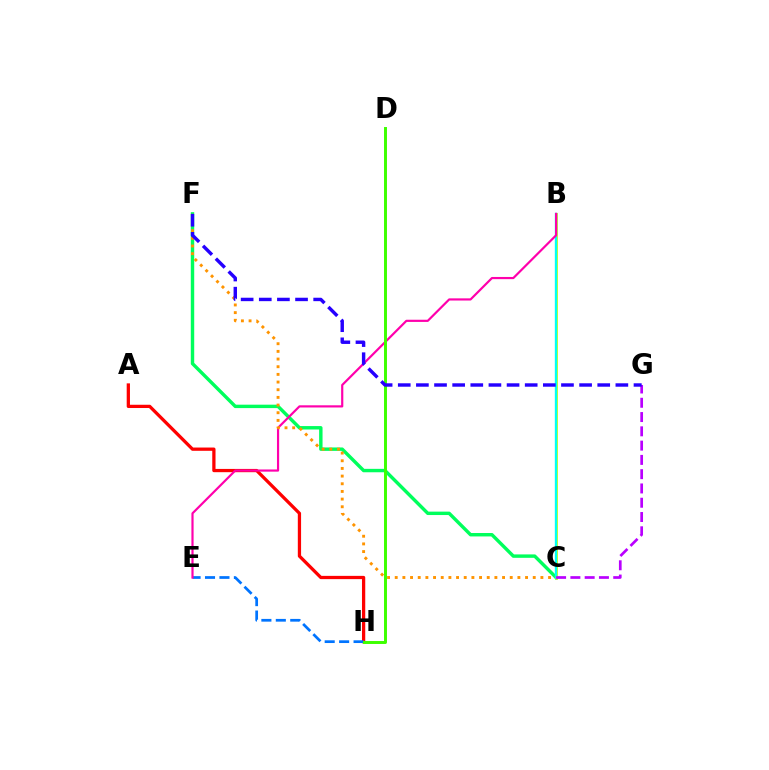{('A', 'H'): [{'color': '#ff0000', 'line_style': 'solid', 'thickness': 2.35}], ('C', 'F'): [{'color': '#00ff5c', 'line_style': 'solid', 'thickness': 2.46}, {'color': '#ff9400', 'line_style': 'dotted', 'thickness': 2.08}], ('B', 'C'): [{'color': '#d1ff00', 'line_style': 'solid', 'thickness': 2.03}, {'color': '#00fff6', 'line_style': 'solid', 'thickness': 1.7}], ('E', 'H'): [{'color': '#0074ff', 'line_style': 'dashed', 'thickness': 1.96}], ('C', 'G'): [{'color': '#b900ff', 'line_style': 'dashed', 'thickness': 1.94}], ('B', 'E'): [{'color': '#ff00ac', 'line_style': 'solid', 'thickness': 1.57}], ('D', 'H'): [{'color': '#3dff00', 'line_style': 'solid', 'thickness': 2.12}], ('F', 'G'): [{'color': '#2500ff', 'line_style': 'dashed', 'thickness': 2.46}]}